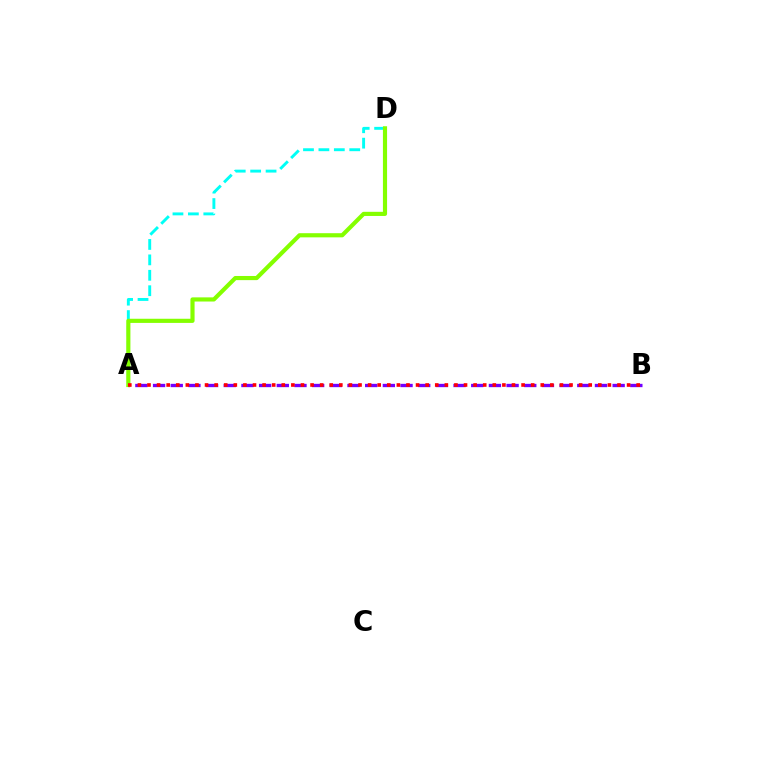{('A', 'D'): [{'color': '#00fff6', 'line_style': 'dashed', 'thickness': 2.09}, {'color': '#84ff00', 'line_style': 'solid', 'thickness': 2.99}], ('A', 'B'): [{'color': '#7200ff', 'line_style': 'dashed', 'thickness': 2.4}, {'color': '#ff0000', 'line_style': 'dotted', 'thickness': 2.61}]}